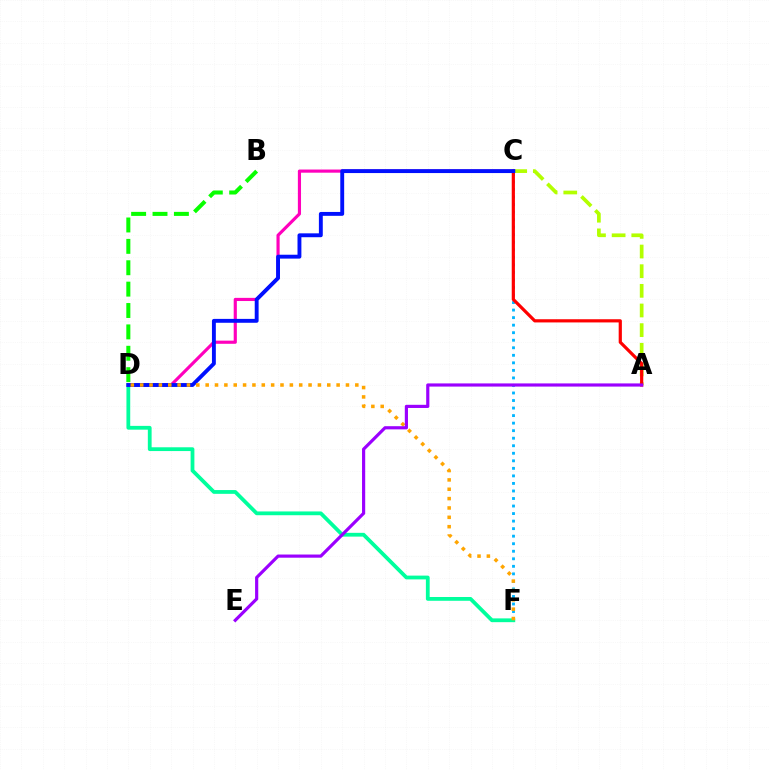{('C', 'F'): [{'color': '#00b5ff', 'line_style': 'dotted', 'thickness': 2.05}], ('D', 'F'): [{'color': '#00ff9d', 'line_style': 'solid', 'thickness': 2.72}, {'color': '#ffa500', 'line_style': 'dotted', 'thickness': 2.54}], ('A', 'C'): [{'color': '#b3ff00', 'line_style': 'dashed', 'thickness': 2.67}, {'color': '#ff0000', 'line_style': 'solid', 'thickness': 2.3}], ('C', 'D'): [{'color': '#ff00bd', 'line_style': 'solid', 'thickness': 2.27}, {'color': '#0010ff', 'line_style': 'solid', 'thickness': 2.8}], ('B', 'D'): [{'color': '#08ff00', 'line_style': 'dashed', 'thickness': 2.9}], ('A', 'E'): [{'color': '#9b00ff', 'line_style': 'solid', 'thickness': 2.28}]}